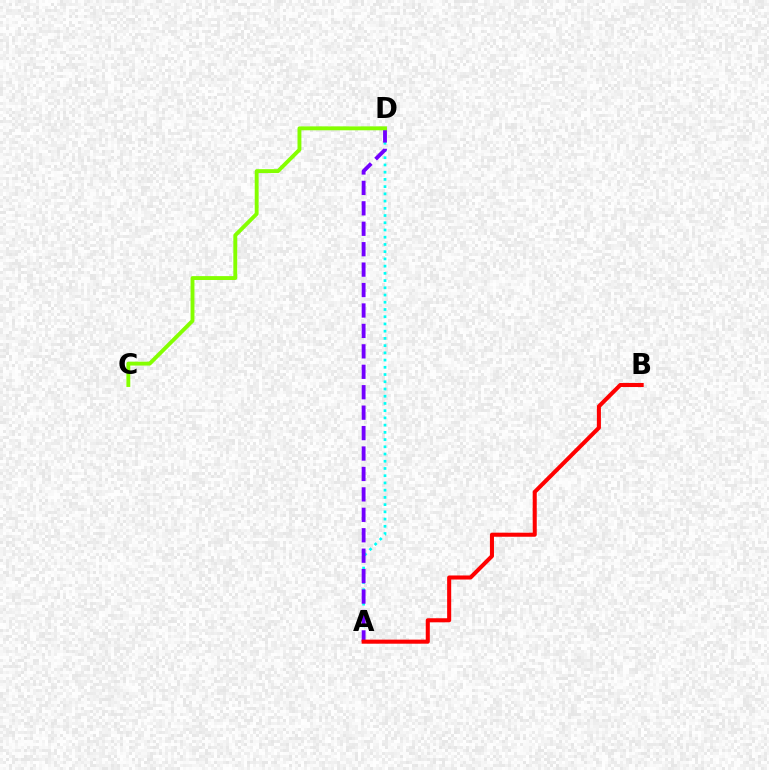{('A', 'D'): [{'color': '#00fff6', 'line_style': 'dotted', 'thickness': 1.96}, {'color': '#7200ff', 'line_style': 'dashed', 'thickness': 2.78}], ('A', 'B'): [{'color': '#ff0000', 'line_style': 'solid', 'thickness': 2.92}], ('C', 'D'): [{'color': '#84ff00', 'line_style': 'solid', 'thickness': 2.8}]}